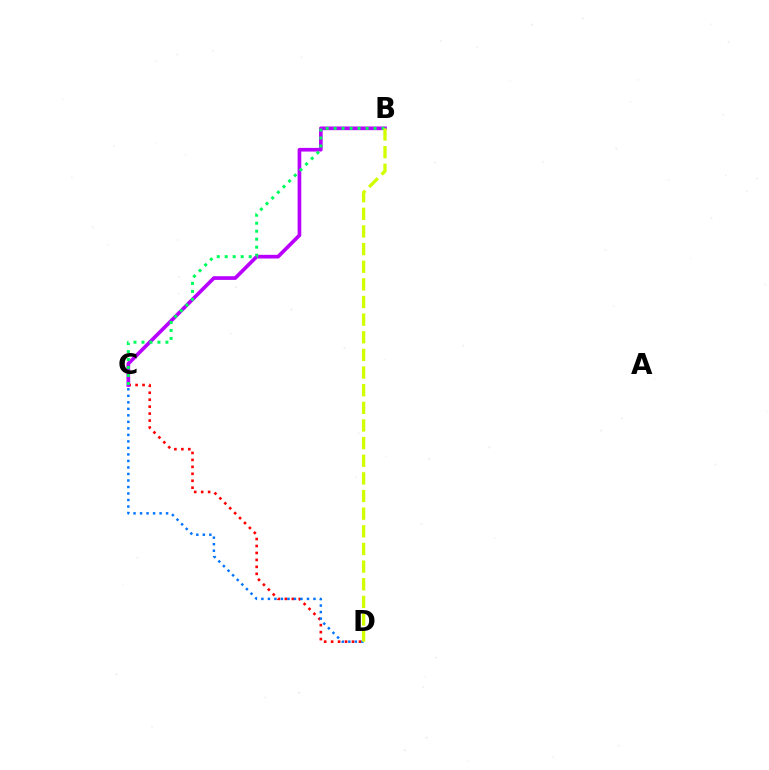{('C', 'D'): [{'color': '#ff0000', 'line_style': 'dotted', 'thickness': 1.89}, {'color': '#0074ff', 'line_style': 'dotted', 'thickness': 1.77}], ('B', 'C'): [{'color': '#b900ff', 'line_style': 'solid', 'thickness': 2.65}, {'color': '#00ff5c', 'line_style': 'dotted', 'thickness': 2.17}], ('B', 'D'): [{'color': '#d1ff00', 'line_style': 'dashed', 'thickness': 2.4}]}